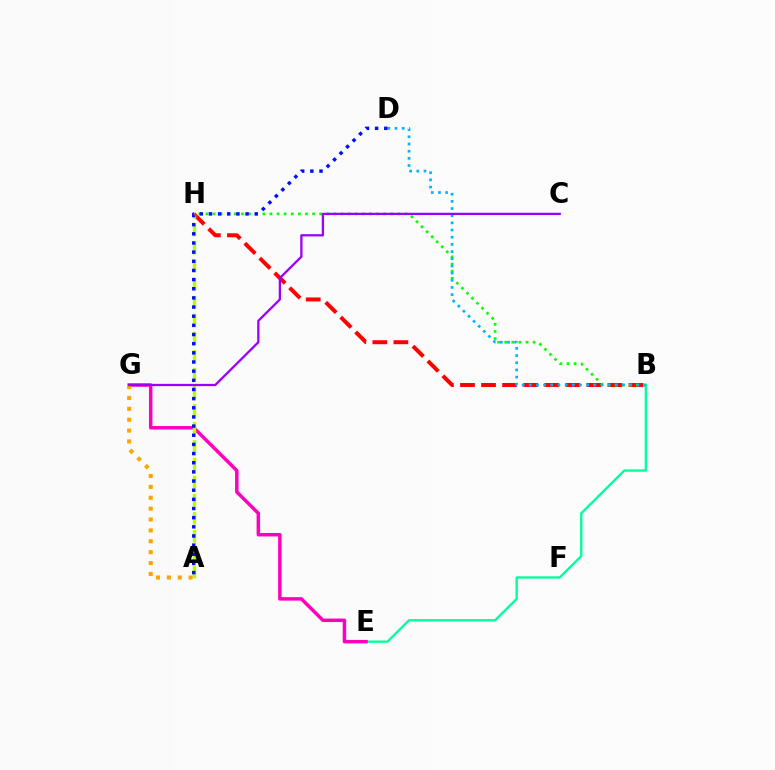{('B', 'E'): [{'color': '#00ff9d', 'line_style': 'solid', 'thickness': 1.69}], ('B', 'H'): [{'color': '#ff0000', 'line_style': 'dashed', 'thickness': 2.86}, {'color': '#08ff00', 'line_style': 'dotted', 'thickness': 1.93}], ('B', 'D'): [{'color': '#00b5ff', 'line_style': 'dotted', 'thickness': 1.95}], ('E', 'G'): [{'color': '#ff00bd', 'line_style': 'solid', 'thickness': 2.5}], ('A', 'G'): [{'color': '#ffa500', 'line_style': 'dotted', 'thickness': 2.96}], ('A', 'H'): [{'color': '#b3ff00', 'line_style': 'dashed', 'thickness': 2.45}], ('C', 'G'): [{'color': '#9b00ff', 'line_style': 'solid', 'thickness': 1.64}], ('A', 'D'): [{'color': '#0010ff', 'line_style': 'dotted', 'thickness': 2.49}]}